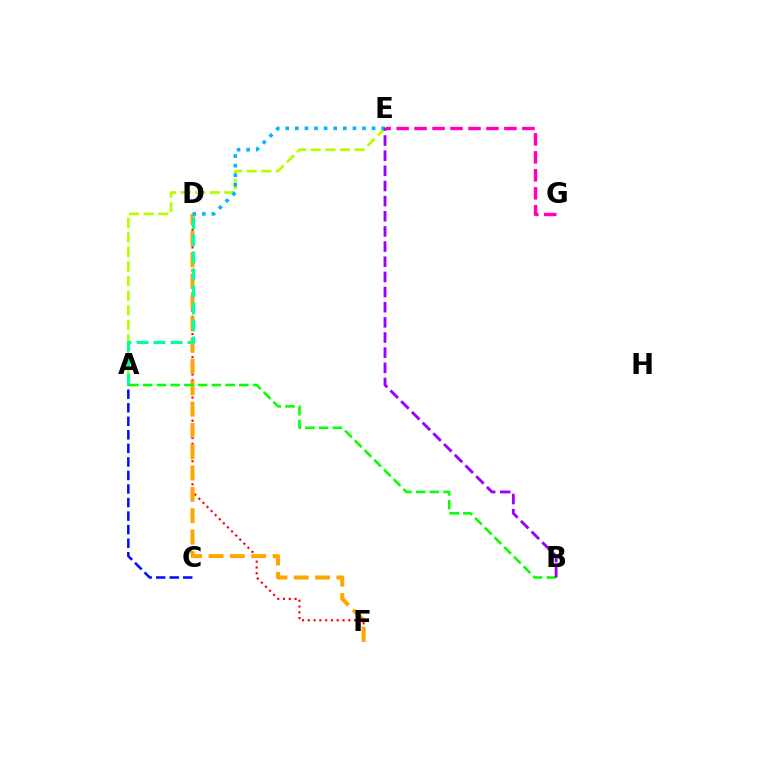{('A', 'E'): [{'color': '#b3ff00', 'line_style': 'dashed', 'thickness': 1.98}], ('D', 'F'): [{'color': '#ff0000', 'line_style': 'dotted', 'thickness': 1.57}, {'color': '#ffa500', 'line_style': 'dashed', 'thickness': 2.9}], ('A', 'D'): [{'color': '#00ff9d', 'line_style': 'dashed', 'thickness': 2.31}], ('A', 'B'): [{'color': '#08ff00', 'line_style': 'dashed', 'thickness': 1.87}], ('A', 'C'): [{'color': '#0010ff', 'line_style': 'dashed', 'thickness': 1.84}], ('D', 'E'): [{'color': '#00b5ff', 'line_style': 'dotted', 'thickness': 2.61}], ('E', 'G'): [{'color': '#ff00bd', 'line_style': 'dashed', 'thickness': 2.44}], ('B', 'E'): [{'color': '#9b00ff', 'line_style': 'dashed', 'thickness': 2.06}]}